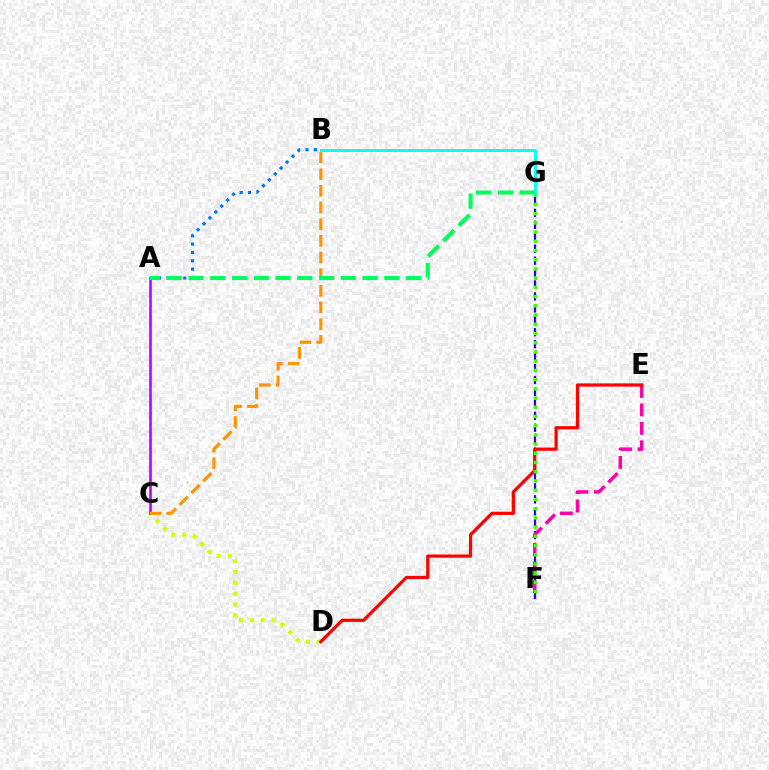{('C', 'D'): [{'color': '#d1ff00', 'line_style': 'dotted', 'thickness': 2.94}], ('A', 'C'): [{'color': '#b900ff', 'line_style': 'solid', 'thickness': 1.85}], ('F', 'G'): [{'color': '#2500ff', 'line_style': 'dashed', 'thickness': 1.62}, {'color': '#3dff00', 'line_style': 'dotted', 'thickness': 2.5}], ('B', 'C'): [{'color': '#ff9400', 'line_style': 'dashed', 'thickness': 2.27}], ('E', 'F'): [{'color': '#ff00ac', 'line_style': 'dashed', 'thickness': 2.51}], ('D', 'E'): [{'color': '#ff0000', 'line_style': 'solid', 'thickness': 2.32}], ('A', 'B'): [{'color': '#0074ff', 'line_style': 'dotted', 'thickness': 2.27}], ('B', 'G'): [{'color': '#00fff6', 'line_style': 'solid', 'thickness': 2.13}], ('A', 'G'): [{'color': '#00ff5c', 'line_style': 'dashed', 'thickness': 2.96}]}